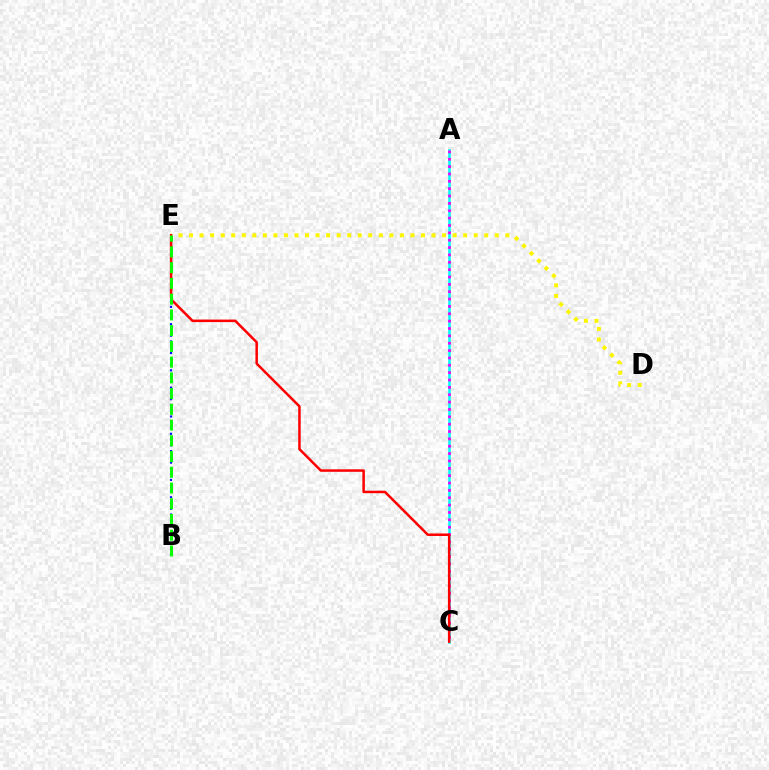{('B', 'E'): [{'color': '#0010ff', 'line_style': 'dotted', 'thickness': 1.57}, {'color': '#08ff00', 'line_style': 'dashed', 'thickness': 2.14}], ('A', 'C'): [{'color': '#00fff6', 'line_style': 'solid', 'thickness': 1.87}, {'color': '#ee00ff', 'line_style': 'dotted', 'thickness': 2.0}], ('D', 'E'): [{'color': '#fcf500', 'line_style': 'dotted', 'thickness': 2.86}], ('C', 'E'): [{'color': '#ff0000', 'line_style': 'solid', 'thickness': 1.81}]}